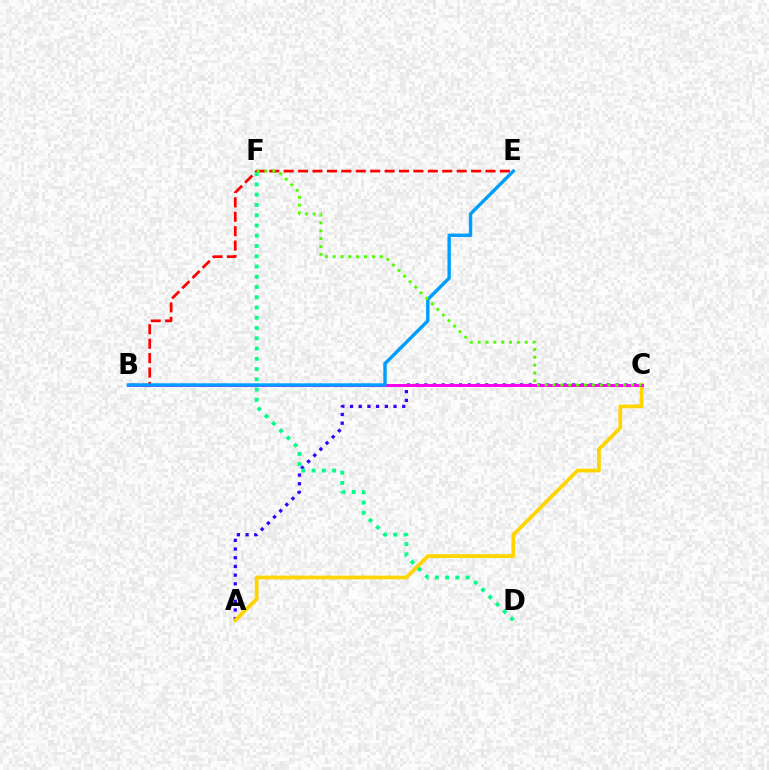{('B', 'E'): [{'color': '#ff0000', 'line_style': 'dashed', 'thickness': 1.96}, {'color': '#009eff', 'line_style': 'solid', 'thickness': 2.45}], ('A', 'C'): [{'color': '#3700ff', 'line_style': 'dotted', 'thickness': 2.36}, {'color': '#ffd500', 'line_style': 'solid', 'thickness': 2.7}], ('D', 'F'): [{'color': '#00ff86', 'line_style': 'dotted', 'thickness': 2.79}], ('B', 'C'): [{'color': '#ff00ed', 'line_style': 'solid', 'thickness': 2.11}], ('C', 'F'): [{'color': '#4fff00', 'line_style': 'dotted', 'thickness': 2.13}]}